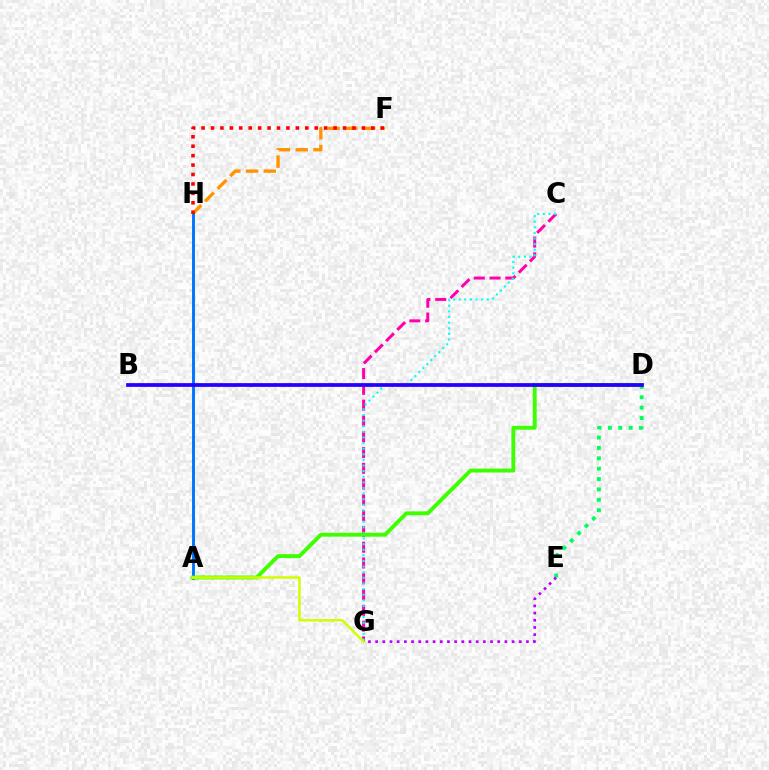{('C', 'G'): [{'color': '#ff00ac', 'line_style': 'dashed', 'thickness': 2.14}, {'color': '#00fff6', 'line_style': 'dotted', 'thickness': 1.53}], ('F', 'H'): [{'color': '#ff9400', 'line_style': 'dashed', 'thickness': 2.41}, {'color': '#ff0000', 'line_style': 'dotted', 'thickness': 2.56}], ('A', 'H'): [{'color': '#0074ff', 'line_style': 'solid', 'thickness': 2.09}], ('D', 'E'): [{'color': '#00ff5c', 'line_style': 'dotted', 'thickness': 2.82}], ('A', 'D'): [{'color': '#3dff00', 'line_style': 'solid', 'thickness': 2.8}], ('E', 'G'): [{'color': '#b900ff', 'line_style': 'dotted', 'thickness': 1.95}], ('B', 'D'): [{'color': '#2500ff', 'line_style': 'solid', 'thickness': 2.69}], ('A', 'G'): [{'color': '#d1ff00', 'line_style': 'solid', 'thickness': 1.78}]}